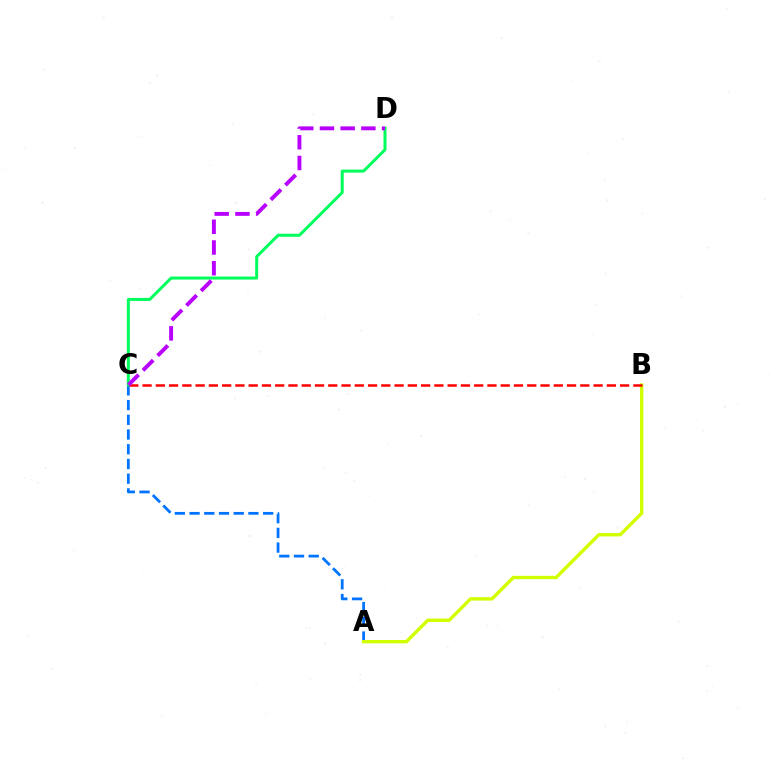{('A', 'C'): [{'color': '#0074ff', 'line_style': 'dashed', 'thickness': 2.0}], ('A', 'B'): [{'color': '#d1ff00', 'line_style': 'solid', 'thickness': 2.43}], ('B', 'C'): [{'color': '#ff0000', 'line_style': 'dashed', 'thickness': 1.8}], ('C', 'D'): [{'color': '#00ff5c', 'line_style': 'solid', 'thickness': 2.16}, {'color': '#b900ff', 'line_style': 'dashed', 'thickness': 2.81}]}